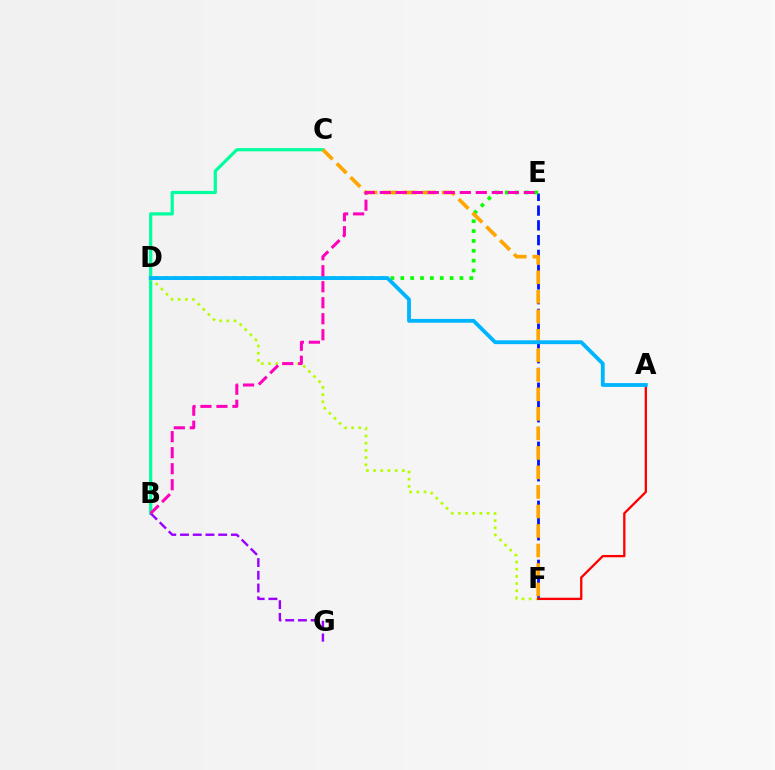{('E', 'F'): [{'color': '#0010ff', 'line_style': 'dashed', 'thickness': 2.01}], ('B', 'C'): [{'color': '#00ff9d', 'line_style': 'solid', 'thickness': 2.31}], ('B', 'G'): [{'color': '#9b00ff', 'line_style': 'dashed', 'thickness': 1.73}], ('D', 'F'): [{'color': '#b3ff00', 'line_style': 'dotted', 'thickness': 1.95}], ('A', 'F'): [{'color': '#ff0000', 'line_style': 'solid', 'thickness': 1.67}], ('D', 'E'): [{'color': '#08ff00', 'line_style': 'dotted', 'thickness': 2.68}], ('C', 'F'): [{'color': '#ffa500', 'line_style': 'dashed', 'thickness': 2.65}], ('A', 'D'): [{'color': '#00b5ff', 'line_style': 'solid', 'thickness': 2.76}], ('B', 'E'): [{'color': '#ff00bd', 'line_style': 'dashed', 'thickness': 2.17}]}